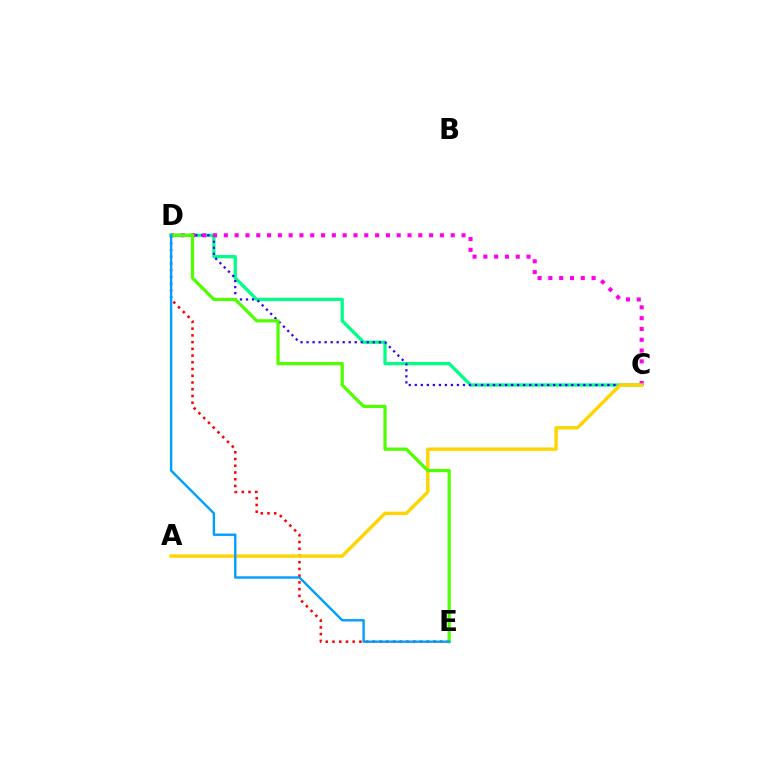{('D', 'E'): [{'color': '#ff0000', 'line_style': 'dotted', 'thickness': 1.83}, {'color': '#4fff00', 'line_style': 'solid', 'thickness': 2.33}, {'color': '#009eff', 'line_style': 'solid', 'thickness': 1.71}], ('C', 'D'): [{'color': '#00ff86', 'line_style': 'solid', 'thickness': 2.35}, {'color': '#3700ff', 'line_style': 'dotted', 'thickness': 1.64}, {'color': '#ff00ed', 'line_style': 'dotted', 'thickness': 2.94}], ('A', 'C'): [{'color': '#ffd500', 'line_style': 'solid', 'thickness': 2.45}]}